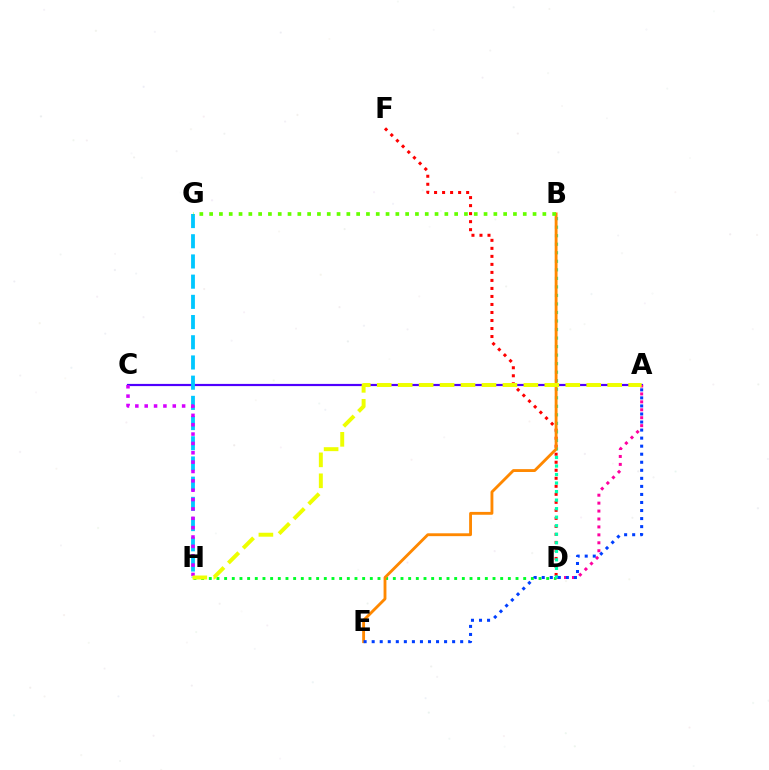{('A', 'C'): [{'color': '#4f00ff', 'line_style': 'solid', 'thickness': 1.58}], ('D', 'F'): [{'color': '#ff0000', 'line_style': 'dotted', 'thickness': 2.18}], ('D', 'H'): [{'color': '#00ff27', 'line_style': 'dotted', 'thickness': 2.08}], ('A', 'D'): [{'color': '#ff00a0', 'line_style': 'dotted', 'thickness': 2.16}], ('B', 'D'): [{'color': '#00ffaf', 'line_style': 'dotted', 'thickness': 2.32}], ('B', 'E'): [{'color': '#ff8800', 'line_style': 'solid', 'thickness': 2.06}], ('G', 'H'): [{'color': '#00c7ff', 'line_style': 'dashed', 'thickness': 2.74}], ('C', 'H'): [{'color': '#d600ff', 'line_style': 'dotted', 'thickness': 2.54}], ('A', 'E'): [{'color': '#003fff', 'line_style': 'dotted', 'thickness': 2.19}], ('A', 'H'): [{'color': '#eeff00', 'line_style': 'dashed', 'thickness': 2.85}], ('B', 'G'): [{'color': '#66ff00', 'line_style': 'dotted', 'thickness': 2.66}]}